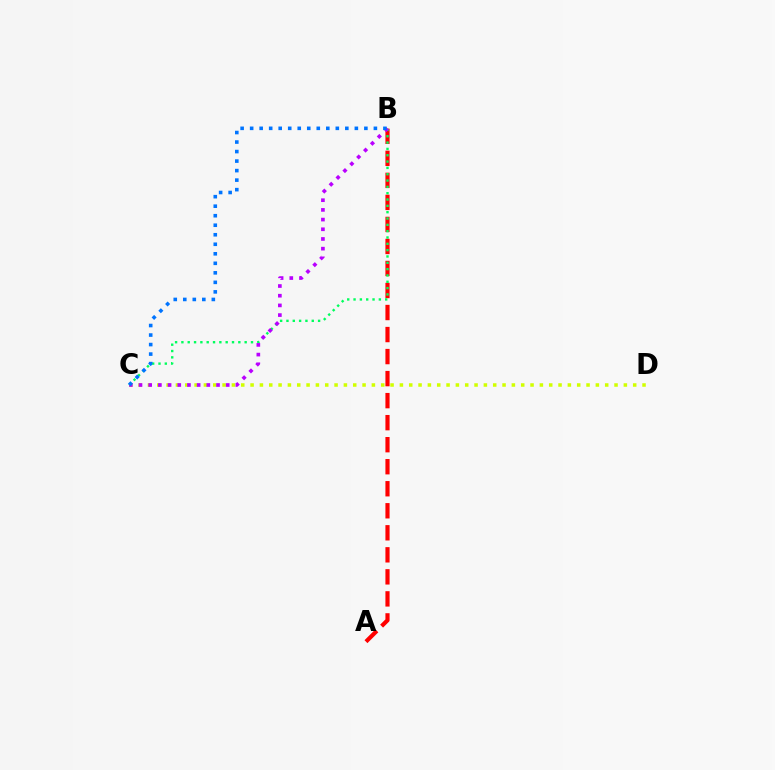{('A', 'B'): [{'color': '#ff0000', 'line_style': 'dashed', 'thickness': 2.99}], ('B', 'C'): [{'color': '#00ff5c', 'line_style': 'dotted', 'thickness': 1.72}, {'color': '#b900ff', 'line_style': 'dotted', 'thickness': 2.63}, {'color': '#0074ff', 'line_style': 'dotted', 'thickness': 2.59}], ('C', 'D'): [{'color': '#d1ff00', 'line_style': 'dotted', 'thickness': 2.54}]}